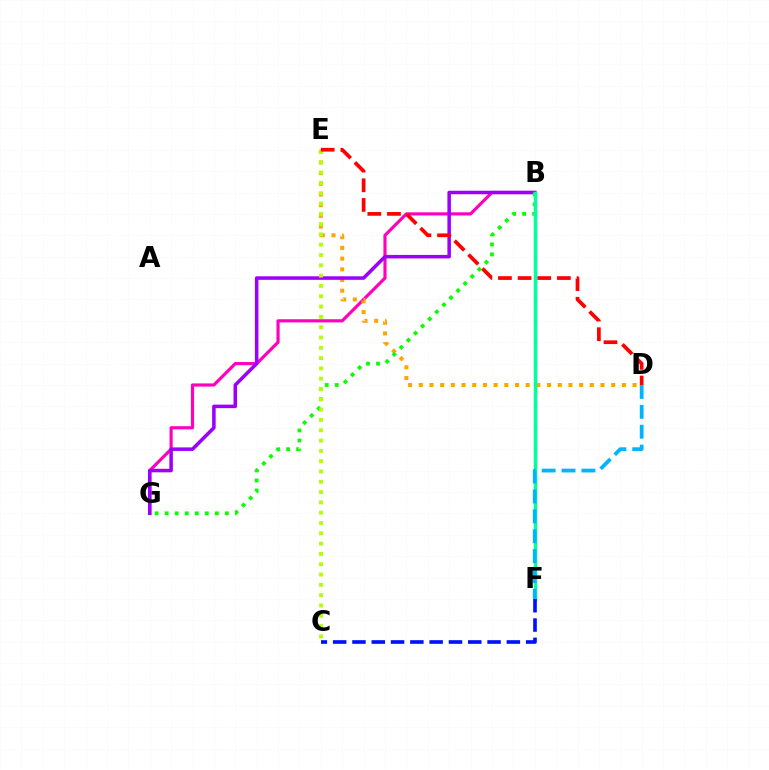{('B', 'G'): [{'color': '#ff00bd', 'line_style': 'solid', 'thickness': 2.27}, {'color': '#9b00ff', 'line_style': 'solid', 'thickness': 2.54}, {'color': '#08ff00', 'line_style': 'dotted', 'thickness': 2.73}], ('D', 'E'): [{'color': '#ffa500', 'line_style': 'dotted', 'thickness': 2.9}, {'color': '#ff0000', 'line_style': 'dashed', 'thickness': 2.67}], ('B', 'F'): [{'color': '#00ff9d', 'line_style': 'solid', 'thickness': 2.5}], ('C', 'F'): [{'color': '#0010ff', 'line_style': 'dashed', 'thickness': 2.62}], ('C', 'E'): [{'color': '#b3ff00', 'line_style': 'dotted', 'thickness': 2.8}], ('D', 'F'): [{'color': '#00b5ff', 'line_style': 'dashed', 'thickness': 2.7}]}